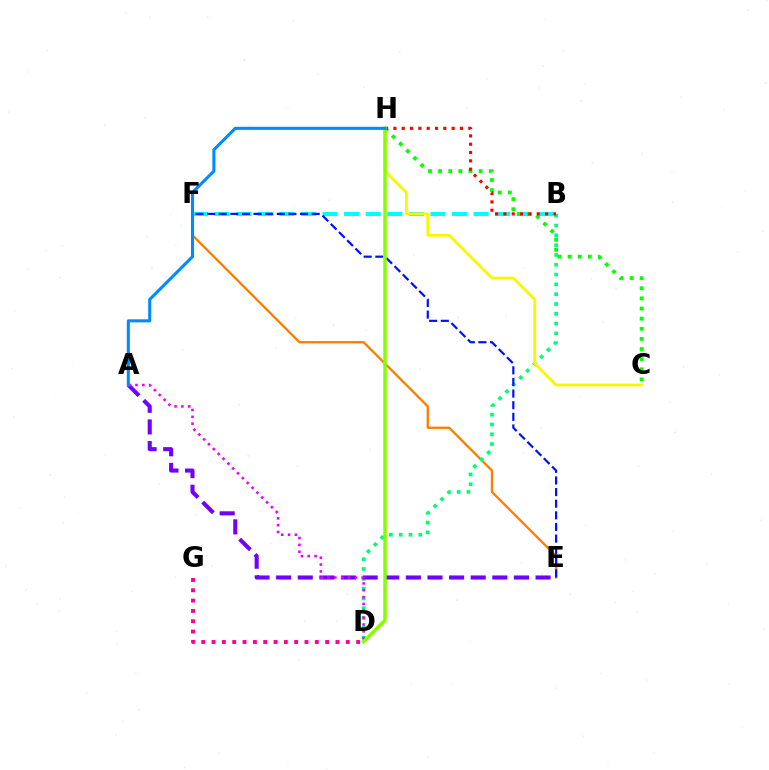{('B', 'F'): [{'color': '#00fff6', 'line_style': 'dashed', 'thickness': 2.93}], ('E', 'F'): [{'color': '#ff7c00', 'line_style': 'solid', 'thickness': 1.65}, {'color': '#0010ff', 'line_style': 'dashed', 'thickness': 1.58}], ('B', 'D'): [{'color': '#00ff74', 'line_style': 'dotted', 'thickness': 2.66}], ('A', 'E'): [{'color': '#7200ff', 'line_style': 'dashed', 'thickness': 2.94}], ('C', 'H'): [{'color': '#08ff00', 'line_style': 'dotted', 'thickness': 2.75}, {'color': '#fcf500', 'line_style': 'solid', 'thickness': 2.02}], ('B', 'H'): [{'color': '#ff0000', 'line_style': 'dotted', 'thickness': 2.26}], ('A', 'D'): [{'color': '#ee00ff', 'line_style': 'dotted', 'thickness': 1.86}], ('D', 'H'): [{'color': '#84ff00', 'line_style': 'solid', 'thickness': 2.5}], ('A', 'H'): [{'color': '#008cff', 'line_style': 'solid', 'thickness': 2.21}], ('D', 'G'): [{'color': '#ff0094', 'line_style': 'dotted', 'thickness': 2.81}]}